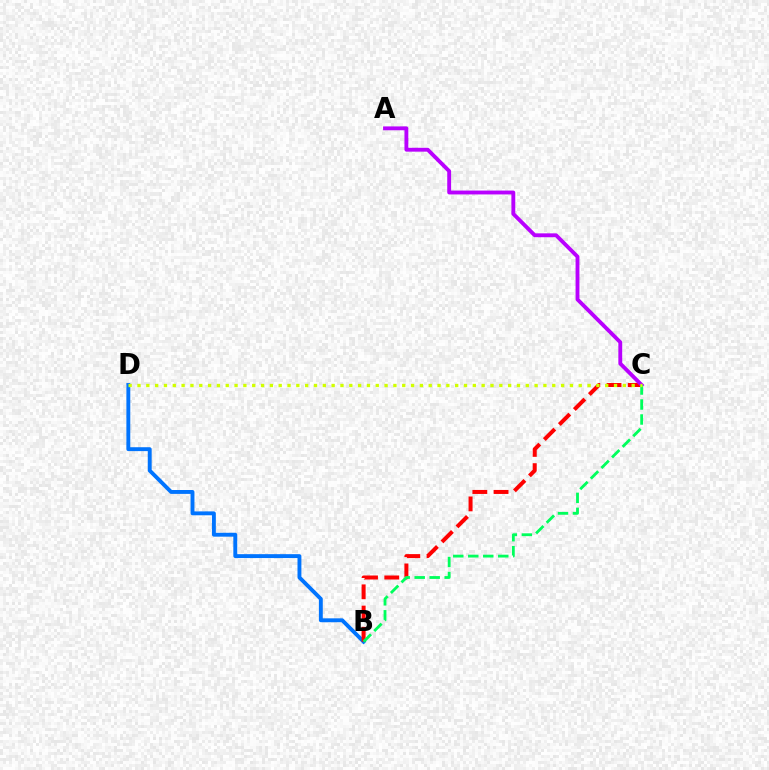{('B', 'D'): [{'color': '#0074ff', 'line_style': 'solid', 'thickness': 2.8}], ('B', 'C'): [{'color': '#ff0000', 'line_style': 'dashed', 'thickness': 2.88}, {'color': '#00ff5c', 'line_style': 'dashed', 'thickness': 2.04}], ('A', 'C'): [{'color': '#b900ff', 'line_style': 'solid', 'thickness': 2.78}], ('C', 'D'): [{'color': '#d1ff00', 'line_style': 'dotted', 'thickness': 2.4}]}